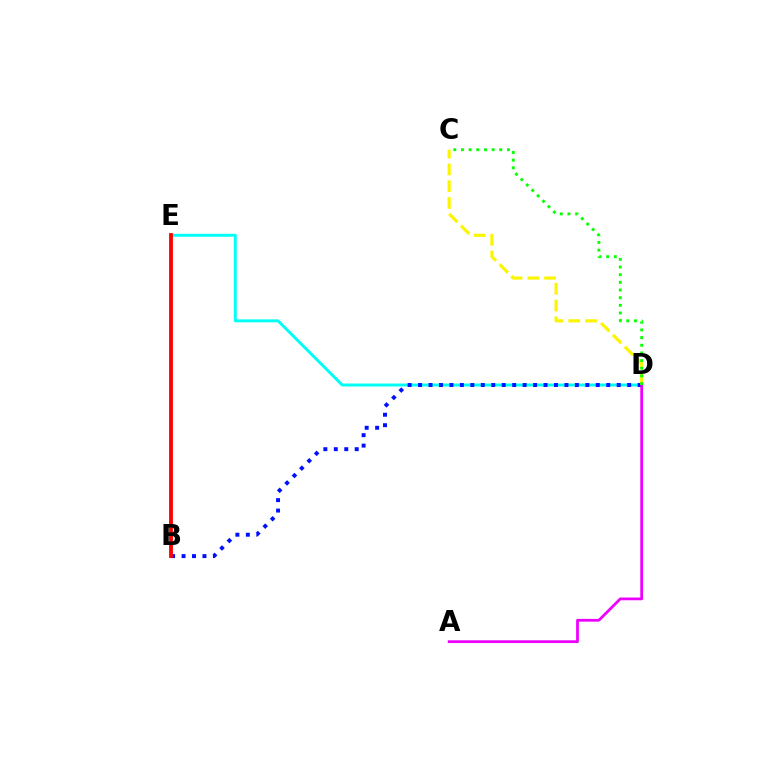{('D', 'E'): [{'color': '#00fff6', 'line_style': 'solid', 'thickness': 2.11}], ('B', 'D'): [{'color': '#0010ff', 'line_style': 'dotted', 'thickness': 2.84}], ('B', 'E'): [{'color': '#ff0000', 'line_style': 'solid', 'thickness': 2.75}], ('A', 'D'): [{'color': '#ee00ff', 'line_style': 'solid', 'thickness': 1.98}], ('C', 'D'): [{'color': '#fcf500', 'line_style': 'dashed', 'thickness': 2.28}, {'color': '#08ff00', 'line_style': 'dotted', 'thickness': 2.08}]}